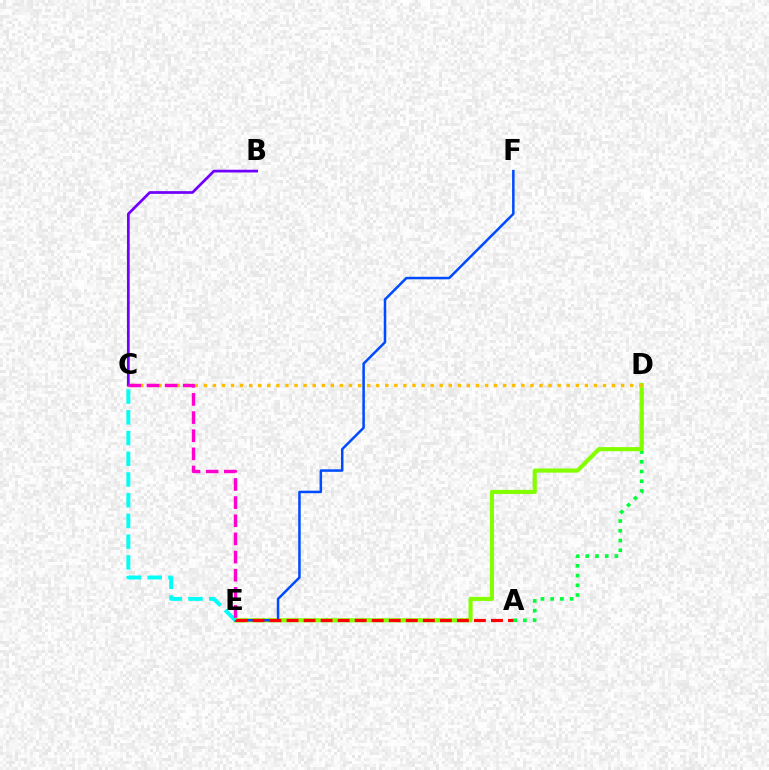{('A', 'D'): [{'color': '#00ff39', 'line_style': 'dotted', 'thickness': 2.64}], ('D', 'E'): [{'color': '#84ff00', 'line_style': 'solid', 'thickness': 2.98}], ('E', 'F'): [{'color': '#004bff', 'line_style': 'solid', 'thickness': 1.81}], ('B', 'C'): [{'color': '#7200ff', 'line_style': 'solid', 'thickness': 1.96}], ('A', 'E'): [{'color': '#ff0000', 'line_style': 'dashed', 'thickness': 2.31}], ('C', 'D'): [{'color': '#ffbd00', 'line_style': 'dotted', 'thickness': 2.47}], ('C', 'E'): [{'color': '#00fff6', 'line_style': 'dashed', 'thickness': 2.82}, {'color': '#ff00cf', 'line_style': 'dashed', 'thickness': 2.47}]}